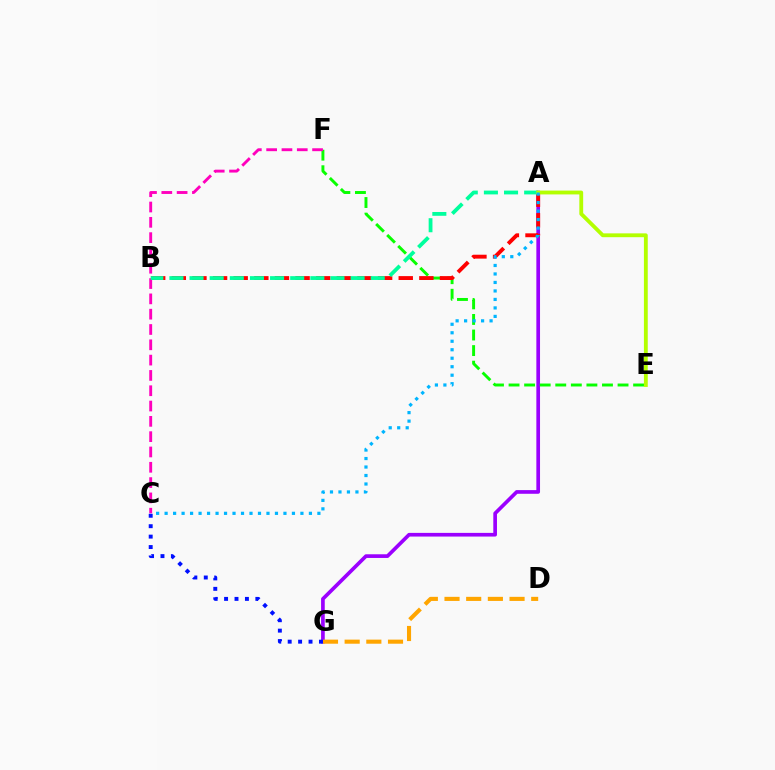{('A', 'G'): [{'color': '#9b00ff', 'line_style': 'solid', 'thickness': 2.65}], ('E', 'F'): [{'color': '#08ff00', 'line_style': 'dashed', 'thickness': 2.12}], ('C', 'F'): [{'color': '#ff00bd', 'line_style': 'dashed', 'thickness': 2.08}], ('A', 'B'): [{'color': '#ff0000', 'line_style': 'dashed', 'thickness': 2.8}, {'color': '#00ff9d', 'line_style': 'dashed', 'thickness': 2.73}], ('D', 'G'): [{'color': '#ffa500', 'line_style': 'dashed', 'thickness': 2.94}], ('A', 'E'): [{'color': '#b3ff00', 'line_style': 'solid', 'thickness': 2.76}], ('C', 'G'): [{'color': '#0010ff', 'line_style': 'dotted', 'thickness': 2.83}], ('A', 'C'): [{'color': '#00b5ff', 'line_style': 'dotted', 'thickness': 2.31}]}